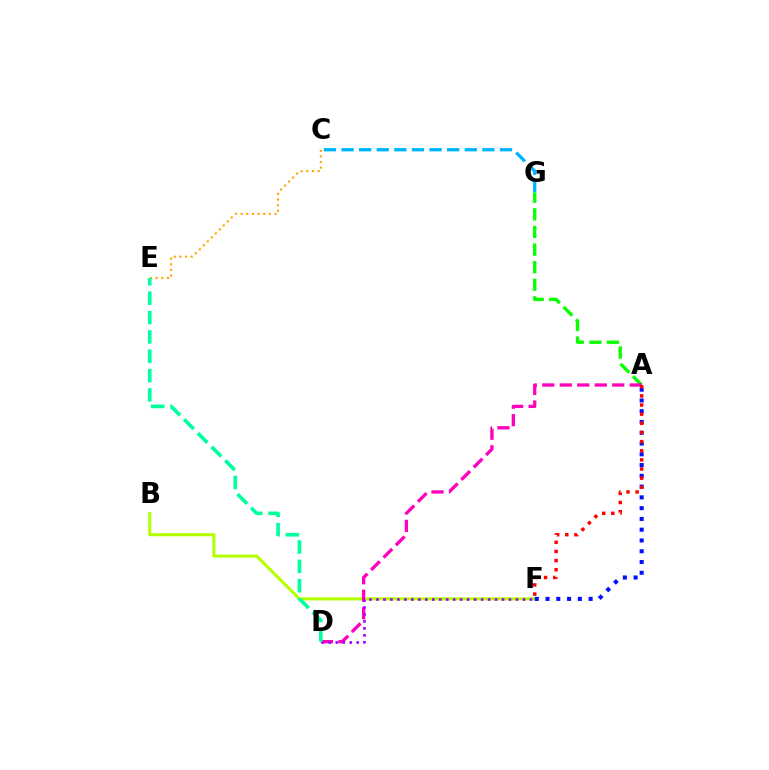{('C', 'G'): [{'color': '#00b5ff', 'line_style': 'dashed', 'thickness': 2.39}], ('A', 'G'): [{'color': '#08ff00', 'line_style': 'dashed', 'thickness': 2.39}], ('B', 'F'): [{'color': '#b3ff00', 'line_style': 'solid', 'thickness': 2.19}], ('A', 'F'): [{'color': '#0010ff', 'line_style': 'dotted', 'thickness': 2.93}, {'color': '#ff0000', 'line_style': 'dotted', 'thickness': 2.48}], ('C', 'E'): [{'color': '#ffa500', 'line_style': 'dotted', 'thickness': 1.53}], ('A', 'D'): [{'color': '#ff00bd', 'line_style': 'dashed', 'thickness': 2.38}], ('D', 'F'): [{'color': '#9b00ff', 'line_style': 'dotted', 'thickness': 1.9}], ('D', 'E'): [{'color': '#00ff9d', 'line_style': 'dashed', 'thickness': 2.63}]}